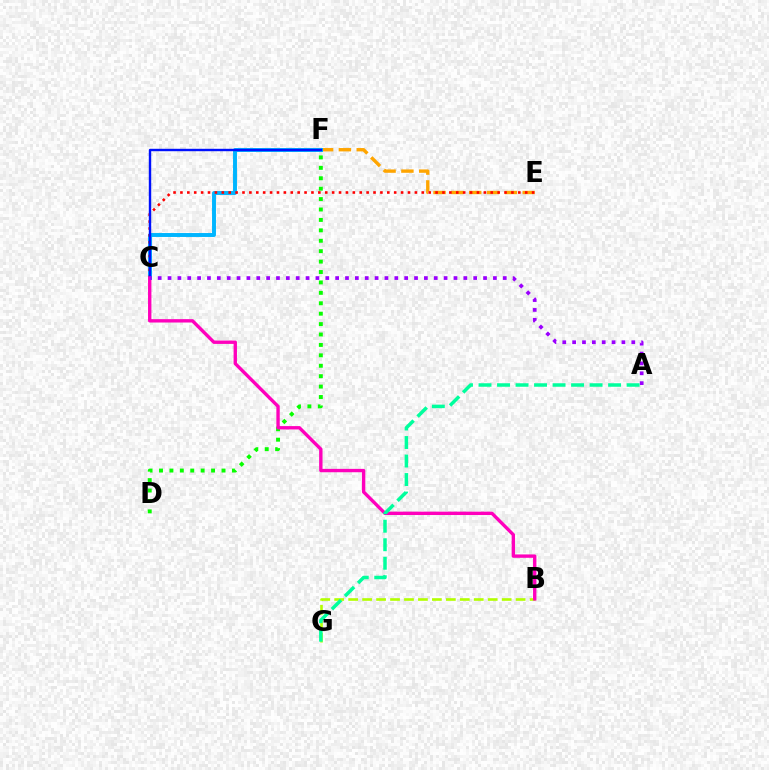{('E', 'F'): [{'color': '#ffa500', 'line_style': 'dashed', 'thickness': 2.42}], ('C', 'F'): [{'color': '#00b5ff', 'line_style': 'solid', 'thickness': 2.83}, {'color': '#0010ff', 'line_style': 'solid', 'thickness': 1.74}], ('C', 'E'): [{'color': '#ff0000', 'line_style': 'dotted', 'thickness': 1.87}], ('D', 'F'): [{'color': '#08ff00', 'line_style': 'dotted', 'thickness': 2.83}], ('B', 'G'): [{'color': '#b3ff00', 'line_style': 'dashed', 'thickness': 1.9}], ('B', 'C'): [{'color': '#ff00bd', 'line_style': 'solid', 'thickness': 2.43}], ('A', 'C'): [{'color': '#9b00ff', 'line_style': 'dotted', 'thickness': 2.68}], ('A', 'G'): [{'color': '#00ff9d', 'line_style': 'dashed', 'thickness': 2.51}]}